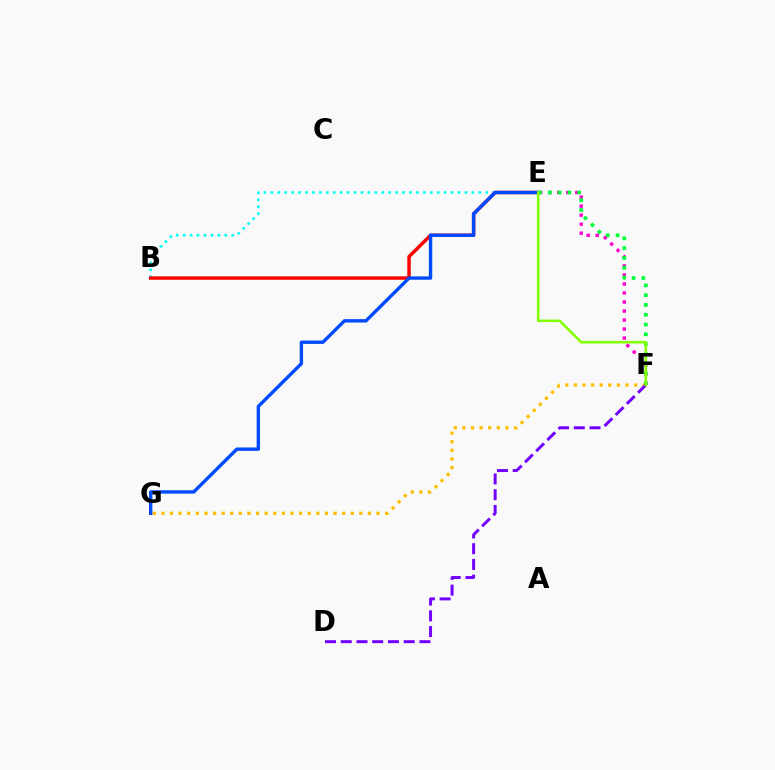{('B', 'E'): [{'color': '#00fff6', 'line_style': 'dotted', 'thickness': 1.88}, {'color': '#ff0000', 'line_style': 'solid', 'thickness': 2.49}], ('F', 'G'): [{'color': '#ffbd00', 'line_style': 'dotted', 'thickness': 2.34}], ('E', 'F'): [{'color': '#ff00cf', 'line_style': 'dotted', 'thickness': 2.45}, {'color': '#00ff39', 'line_style': 'dotted', 'thickness': 2.66}, {'color': '#84ff00', 'line_style': 'solid', 'thickness': 1.85}], ('E', 'G'): [{'color': '#004bff', 'line_style': 'solid', 'thickness': 2.44}], ('D', 'F'): [{'color': '#7200ff', 'line_style': 'dashed', 'thickness': 2.14}]}